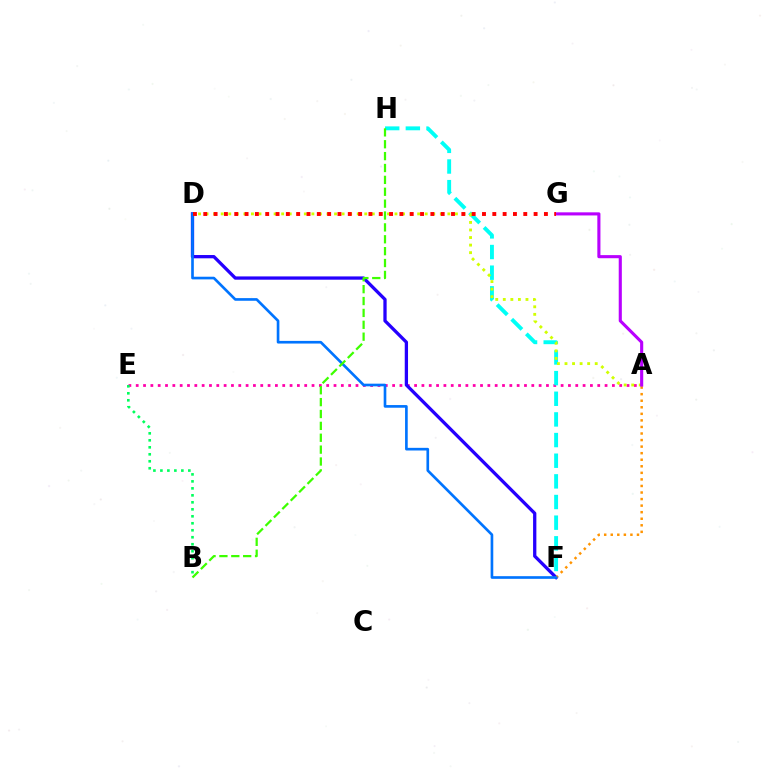{('A', 'E'): [{'color': '#ff00ac', 'line_style': 'dotted', 'thickness': 1.99}], ('F', 'H'): [{'color': '#00fff6', 'line_style': 'dashed', 'thickness': 2.81}], ('A', 'D'): [{'color': '#d1ff00', 'line_style': 'dotted', 'thickness': 2.05}], ('D', 'F'): [{'color': '#2500ff', 'line_style': 'solid', 'thickness': 2.36}, {'color': '#0074ff', 'line_style': 'solid', 'thickness': 1.91}], ('A', 'F'): [{'color': '#ff9400', 'line_style': 'dotted', 'thickness': 1.78}], ('A', 'G'): [{'color': '#b900ff', 'line_style': 'solid', 'thickness': 2.24}], ('B', 'E'): [{'color': '#00ff5c', 'line_style': 'dotted', 'thickness': 1.9}], ('B', 'H'): [{'color': '#3dff00', 'line_style': 'dashed', 'thickness': 1.61}], ('D', 'G'): [{'color': '#ff0000', 'line_style': 'dotted', 'thickness': 2.8}]}